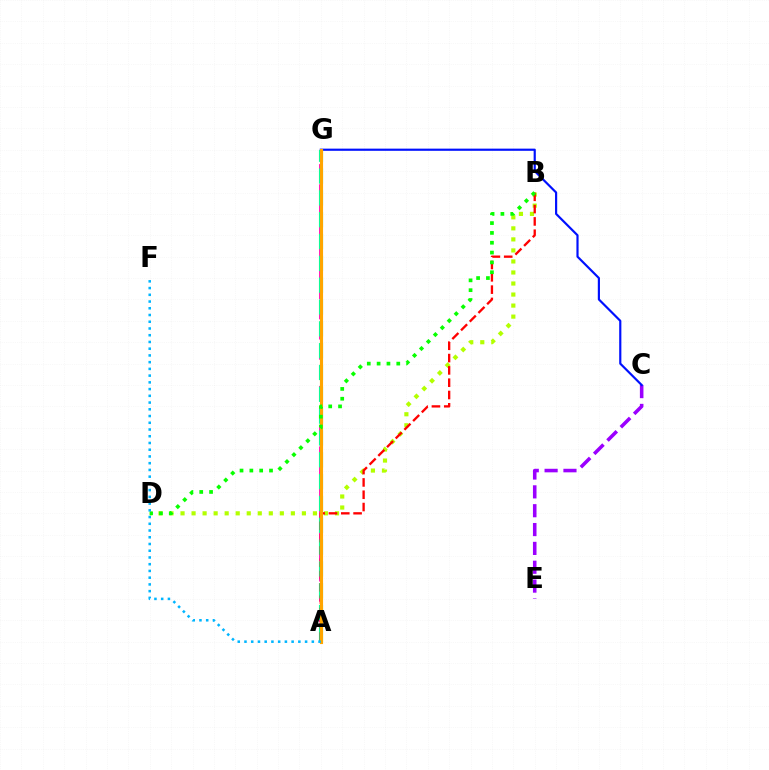{('B', 'D'): [{'color': '#b3ff00', 'line_style': 'dotted', 'thickness': 3.0}, {'color': '#08ff00', 'line_style': 'dotted', 'thickness': 2.67}], ('C', 'E'): [{'color': '#9b00ff', 'line_style': 'dashed', 'thickness': 2.56}], ('C', 'G'): [{'color': '#0010ff', 'line_style': 'solid', 'thickness': 1.56}], ('A', 'G'): [{'color': '#ff00bd', 'line_style': 'dashed', 'thickness': 2.74}, {'color': '#00ff9d', 'line_style': 'dashed', 'thickness': 2.96}, {'color': '#ffa500', 'line_style': 'solid', 'thickness': 2.25}], ('A', 'B'): [{'color': '#ff0000', 'line_style': 'dashed', 'thickness': 1.67}], ('A', 'F'): [{'color': '#00b5ff', 'line_style': 'dotted', 'thickness': 1.83}]}